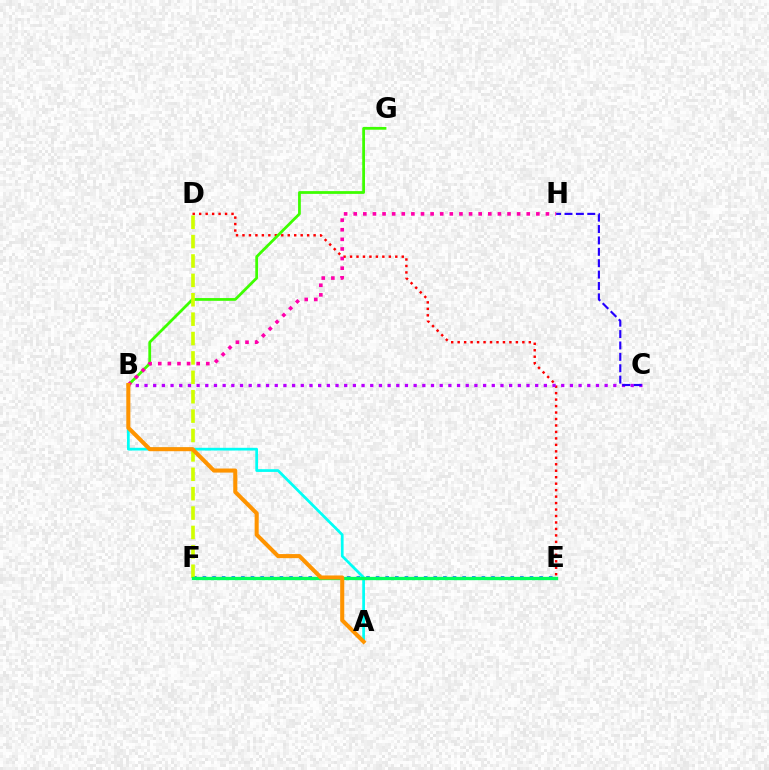{('D', 'E'): [{'color': '#ff0000', 'line_style': 'dotted', 'thickness': 1.76}], ('E', 'F'): [{'color': '#0074ff', 'line_style': 'dotted', 'thickness': 2.61}, {'color': '#00ff5c', 'line_style': 'solid', 'thickness': 2.39}], ('B', 'C'): [{'color': '#b900ff', 'line_style': 'dotted', 'thickness': 2.36}], ('C', 'H'): [{'color': '#2500ff', 'line_style': 'dashed', 'thickness': 1.55}], ('B', 'G'): [{'color': '#3dff00', 'line_style': 'solid', 'thickness': 1.99}], ('B', 'H'): [{'color': '#ff00ac', 'line_style': 'dotted', 'thickness': 2.61}], ('A', 'B'): [{'color': '#00fff6', 'line_style': 'solid', 'thickness': 1.97}, {'color': '#ff9400', 'line_style': 'solid', 'thickness': 2.93}], ('D', 'F'): [{'color': '#d1ff00', 'line_style': 'dashed', 'thickness': 2.63}]}